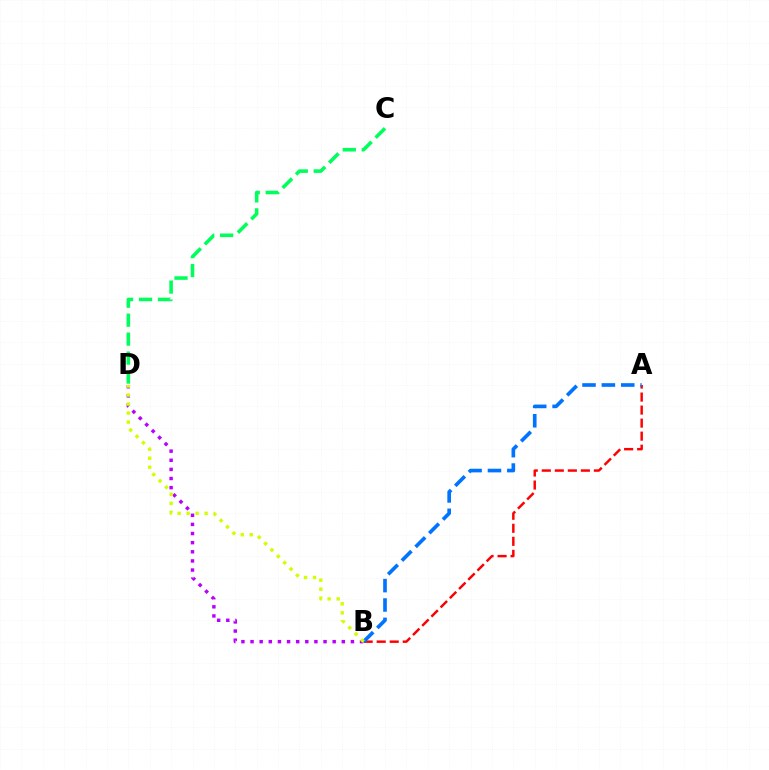{('A', 'B'): [{'color': '#ff0000', 'line_style': 'dashed', 'thickness': 1.77}, {'color': '#0074ff', 'line_style': 'dashed', 'thickness': 2.63}], ('C', 'D'): [{'color': '#00ff5c', 'line_style': 'dashed', 'thickness': 2.58}], ('B', 'D'): [{'color': '#b900ff', 'line_style': 'dotted', 'thickness': 2.48}, {'color': '#d1ff00', 'line_style': 'dotted', 'thickness': 2.45}]}